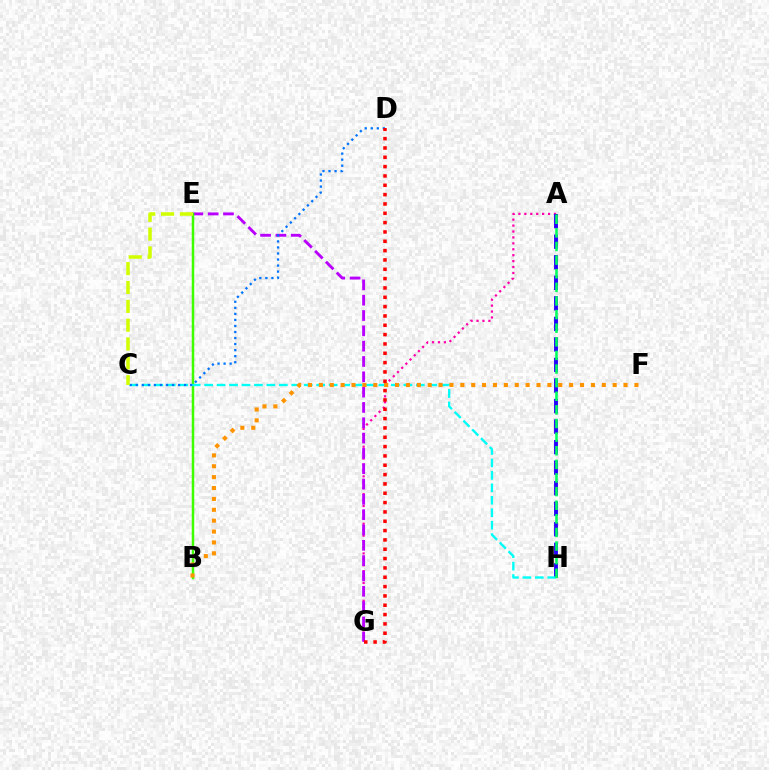{('A', 'G'): [{'color': '#ff00ac', 'line_style': 'dotted', 'thickness': 1.61}], ('E', 'G'): [{'color': '#b900ff', 'line_style': 'dashed', 'thickness': 2.08}], ('A', 'H'): [{'color': '#2500ff', 'line_style': 'dashed', 'thickness': 2.79}, {'color': '#00ff5c', 'line_style': 'dashed', 'thickness': 1.85}], ('B', 'E'): [{'color': '#3dff00', 'line_style': 'solid', 'thickness': 1.78}], ('C', 'H'): [{'color': '#00fff6', 'line_style': 'dashed', 'thickness': 1.69}], ('C', 'D'): [{'color': '#0074ff', 'line_style': 'dotted', 'thickness': 1.64}], ('B', 'F'): [{'color': '#ff9400', 'line_style': 'dotted', 'thickness': 2.96}], ('D', 'G'): [{'color': '#ff0000', 'line_style': 'dotted', 'thickness': 2.54}], ('C', 'E'): [{'color': '#d1ff00', 'line_style': 'dashed', 'thickness': 2.56}]}